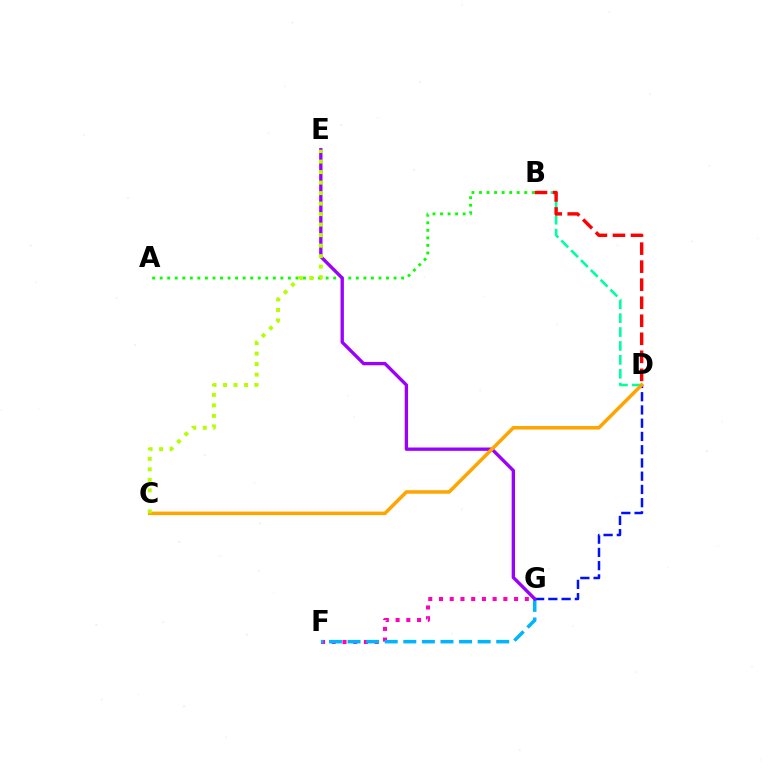{('F', 'G'): [{'color': '#ff00bd', 'line_style': 'dotted', 'thickness': 2.92}, {'color': '#00b5ff', 'line_style': 'dashed', 'thickness': 2.52}], ('D', 'G'): [{'color': '#0010ff', 'line_style': 'dashed', 'thickness': 1.8}], ('A', 'B'): [{'color': '#08ff00', 'line_style': 'dotted', 'thickness': 2.05}], ('E', 'G'): [{'color': '#9b00ff', 'line_style': 'solid', 'thickness': 2.4}], ('B', 'D'): [{'color': '#00ff9d', 'line_style': 'dashed', 'thickness': 1.89}, {'color': '#ff0000', 'line_style': 'dashed', 'thickness': 2.45}], ('C', 'D'): [{'color': '#ffa500', 'line_style': 'solid', 'thickness': 2.53}], ('C', 'E'): [{'color': '#b3ff00', 'line_style': 'dotted', 'thickness': 2.85}]}